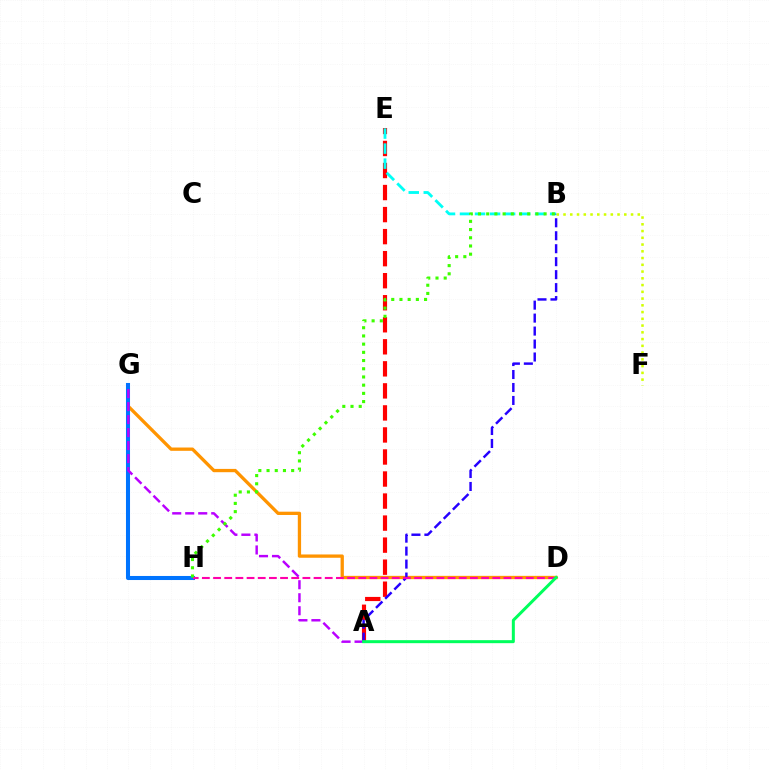{('D', 'G'): [{'color': '#ff9400', 'line_style': 'solid', 'thickness': 2.37}], ('A', 'E'): [{'color': '#ff0000', 'line_style': 'dashed', 'thickness': 2.99}], ('B', 'E'): [{'color': '#00fff6', 'line_style': 'dashed', 'thickness': 2.04}], ('G', 'H'): [{'color': '#0074ff', 'line_style': 'solid', 'thickness': 2.92}], ('A', 'G'): [{'color': '#b900ff', 'line_style': 'dashed', 'thickness': 1.77}], ('A', 'B'): [{'color': '#2500ff', 'line_style': 'dashed', 'thickness': 1.76}], ('B', 'F'): [{'color': '#d1ff00', 'line_style': 'dotted', 'thickness': 1.83}], ('D', 'H'): [{'color': '#ff00ac', 'line_style': 'dashed', 'thickness': 1.52}], ('B', 'H'): [{'color': '#3dff00', 'line_style': 'dotted', 'thickness': 2.23}], ('A', 'D'): [{'color': '#00ff5c', 'line_style': 'solid', 'thickness': 2.16}]}